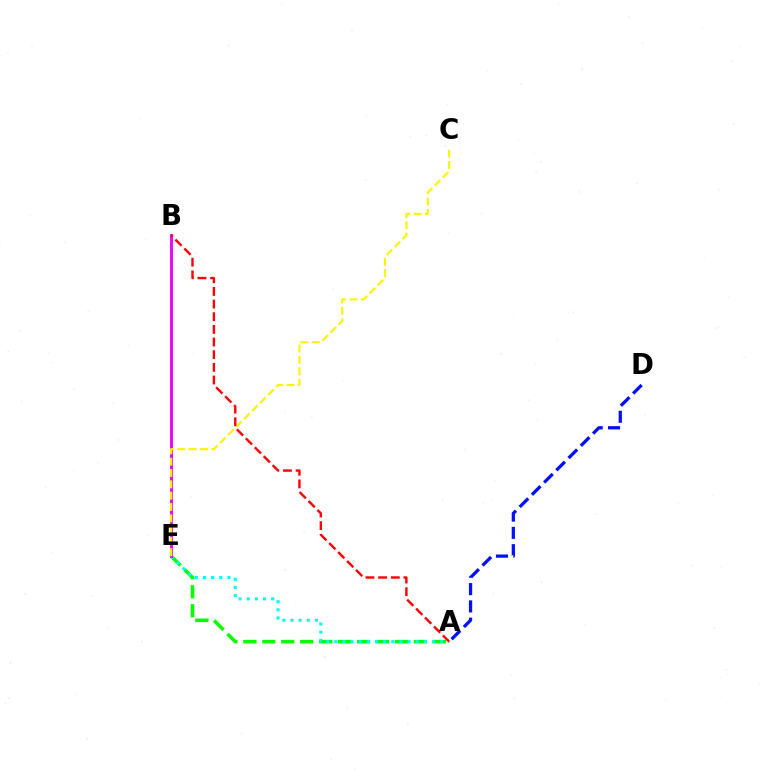{('A', 'E'): [{'color': '#08ff00', 'line_style': 'dashed', 'thickness': 2.57}, {'color': '#00fff6', 'line_style': 'dotted', 'thickness': 2.21}], ('B', 'E'): [{'color': '#ee00ff', 'line_style': 'solid', 'thickness': 2.08}], ('A', 'D'): [{'color': '#0010ff', 'line_style': 'dashed', 'thickness': 2.35}], ('C', 'E'): [{'color': '#fcf500', 'line_style': 'dashed', 'thickness': 1.54}], ('A', 'B'): [{'color': '#ff0000', 'line_style': 'dashed', 'thickness': 1.72}]}